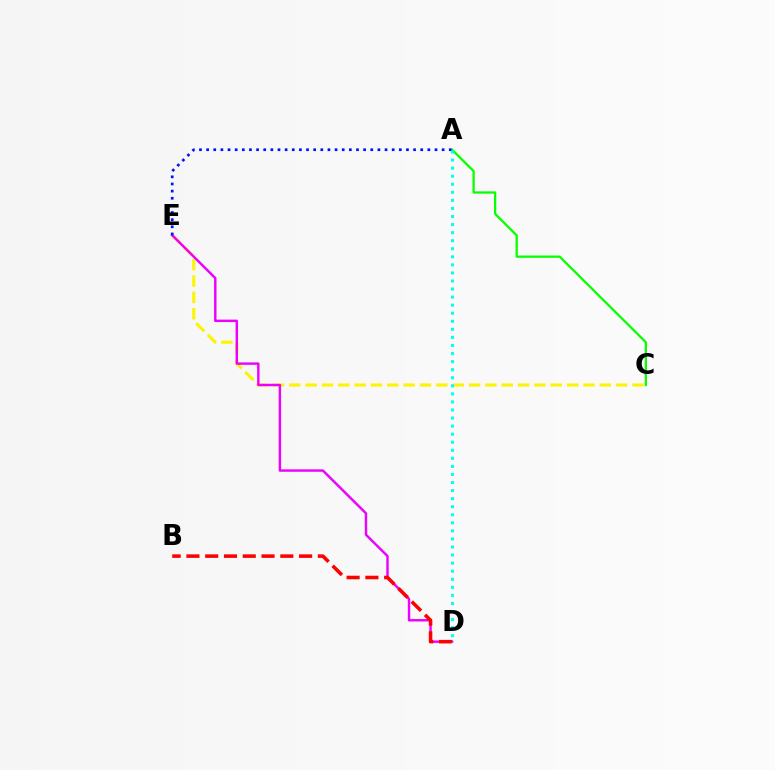{('C', 'E'): [{'color': '#fcf500', 'line_style': 'dashed', 'thickness': 2.22}], ('A', 'C'): [{'color': '#08ff00', 'line_style': 'solid', 'thickness': 1.64}], ('D', 'E'): [{'color': '#ee00ff', 'line_style': 'solid', 'thickness': 1.75}], ('B', 'D'): [{'color': '#ff0000', 'line_style': 'dashed', 'thickness': 2.55}], ('A', 'E'): [{'color': '#0010ff', 'line_style': 'dotted', 'thickness': 1.94}], ('A', 'D'): [{'color': '#00fff6', 'line_style': 'dotted', 'thickness': 2.19}]}